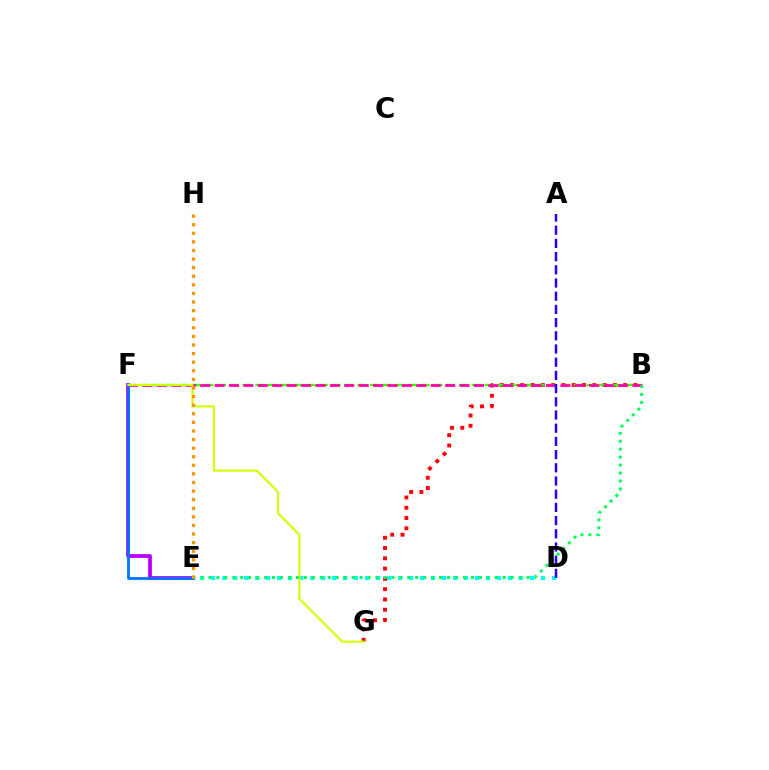{('E', 'F'): [{'color': '#b900ff', 'line_style': 'solid', 'thickness': 2.72}, {'color': '#0074ff', 'line_style': 'solid', 'thickness': 2.01}], ('B', 'G'): [{'color': '#ff0000', 'line_style': 'dotted', 'thickness': 2.79}], ('D', 'E'): [{'color': '#00fff6', 'line_style': 'dotted', 'thickness': 2.99}], ('B', 'F'): [{'color': '#3dff00', 'line_style': 'dashed', 'thickness': 1.73}, {'color': '#ff00ac', 'line_style': 'dashed', 'thickness': 1.96}], ('F', 'G'): [{'color': '#d1ff00', 'line_style': 'solid', 'thickness': 1.5}], ('A', 'D'): [{'color': '#2500ff', 'line_style': 'dashed', 'thickness': 1.79}], ('B', 'E'): [{'color': '#00ff5c', 'line_style': 'dotted', 'thickness': 2.16}], ('E', 'H'): [{'color': '#ff9400', 'line_style': 'dotted', 'thickness': 2.33}]}